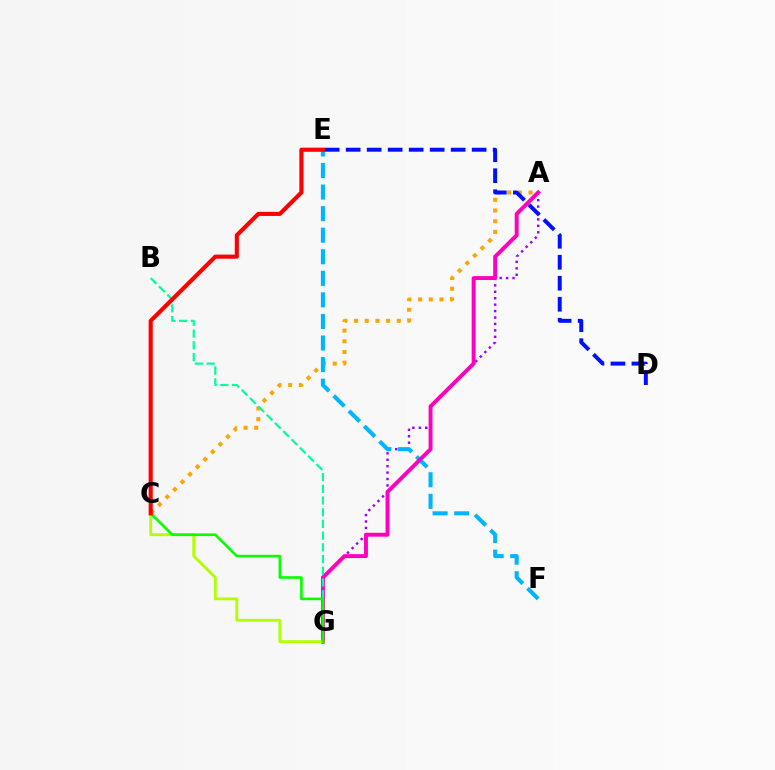{('A', 'C'): [{'color': '#ffa500', 'line_style': 'dotted', 'thickness': 2.9}], ('A', 'G'): [{'color': '#9b00ff', 'line_style': 'dotted', 'thickness': 1.75}, {'color': '#ff00bd', 'line_style': 'solid', 'thickness': 2.82}], ('E', 'F'): [{'color': '#00b5ff', 'line_style': 'dashed', 'thickness': 2.93}], ('C', 'G'): [{'color': '#b3ff00', 'line_style': 'solid', 'thickness': 2.06}, {'color': '#08ff00', 'line_style': 'solid', 'thickness': 1.89}], ('B', 'G'): [{'color': '#00ff9d', 'line_style': 'dashed', 'thickness': 1.59}], ('D', 'E'): [{'color': '#0010ff', 'line_style': 'dashed', 'thickness': 2.85}], ('C', 'E'): [{'color': '#ff0000', 'line_style': 'solid', 'thickness': 2.96}]}